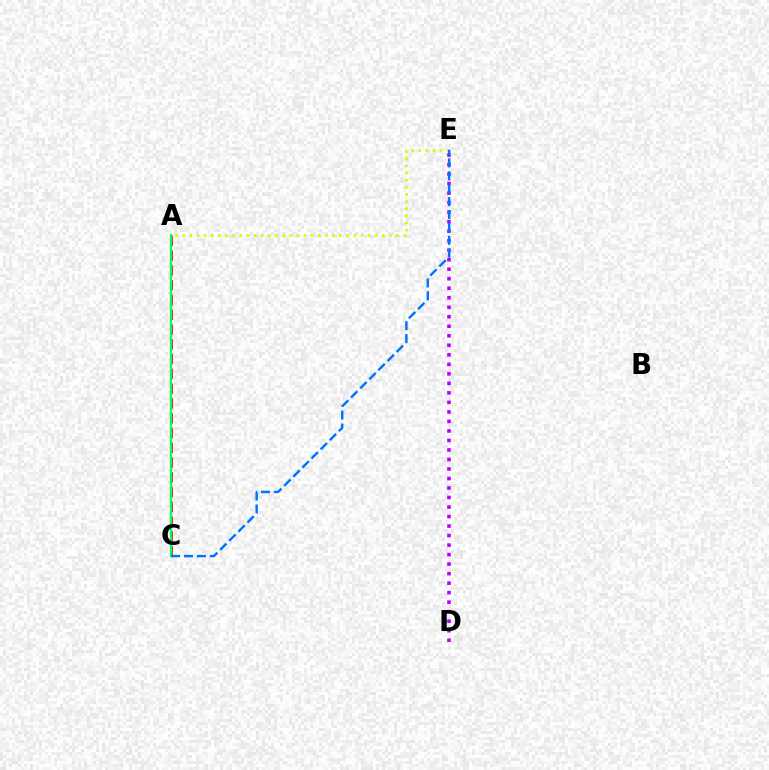{('A', 'E'): [{'color': '#d1ff00', 'line_style': 'dotted', 'thickness': 1.94}], ('D', 'E'): [{'color': '#b900ff', 'line_style': 'dotted', 'thickness': 2.58}], ('A', 'C'): [{'color': '#ff0000', 'line_style': 'dashed', 'thickness': 2.01}, {'color': '#00ff5c', 'line_style': 'solid', 'thickness': 1.6}], ('C', 'E'): [{'color': '#0074ff', 'line_style': 'dashed', 'thickness': 1.75}]}